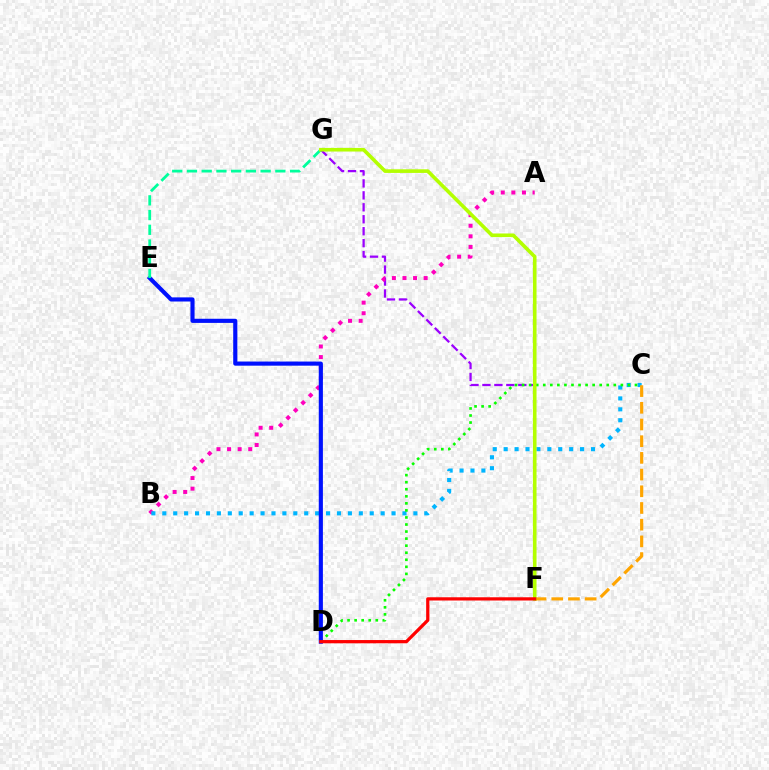{('F', 'G'): [{'color': '#9b00ff', 'line_style': 'dashed', 'thickness': 1.62}, {'color': '#b3ff00', 'line_style': 'solid', 'thickness': 2.61}], ('A', 'B'): [{'color': '#ff00bd', 'line_style': 'dotted', 'thickness': 2.88}], ('B', 'C'): [{'color': '#00b5ff', 'line_style': 'dotted', 'thickness': 2.97}], ('C', 'F'): [{'color': '#ffa500', 'line_style': 'dashed', 'thickness': 2.27}], ('C', 'D'): [{'color': '#08ff00', 'line_style': 'dotted', 'thickness': 1.92}], ('D', 'E'): [{'color': '#0010ff', 'line_style': 'solid', 'thickness': 2.98}], ('E', 'G'): [{'color': '#00ff9d', 'line_style': 'dashed', 'thickness': 2.0}], ('D', 'F'): [{'color': '#ff0000', 'line_style': 'solid', 'thickness': 2.33}]}